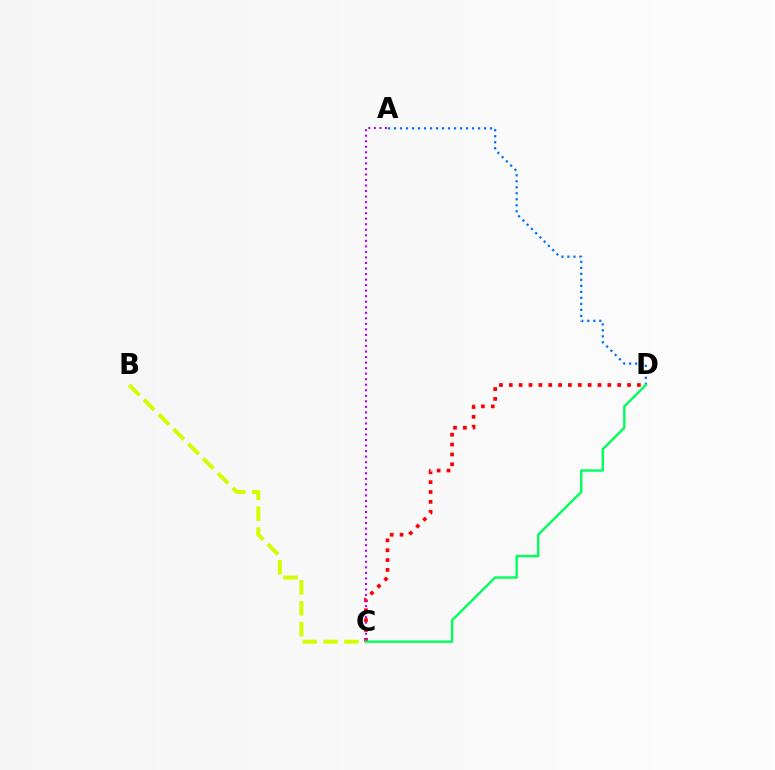{('A', 'D'): [{'color': '#0074ff', 'line_style': 'dotted', 'thickness': 1.63}], ('C', 'D'): [{'color': '#ff0000', 'line_style': 'dotted', 'thickness': 2.68}, {'color': '#00ff5c', 'line_style': 'solid', 'thickness': 1.72}], ('B', 'C'): [{'color': '#d1ff00', 'line_style': 'dashed', 'thickness': 2.83}], ('A', 'C'): [{'color': '#b900ff', 'line_style': 'dotted', 'thickness': 1.5}]}